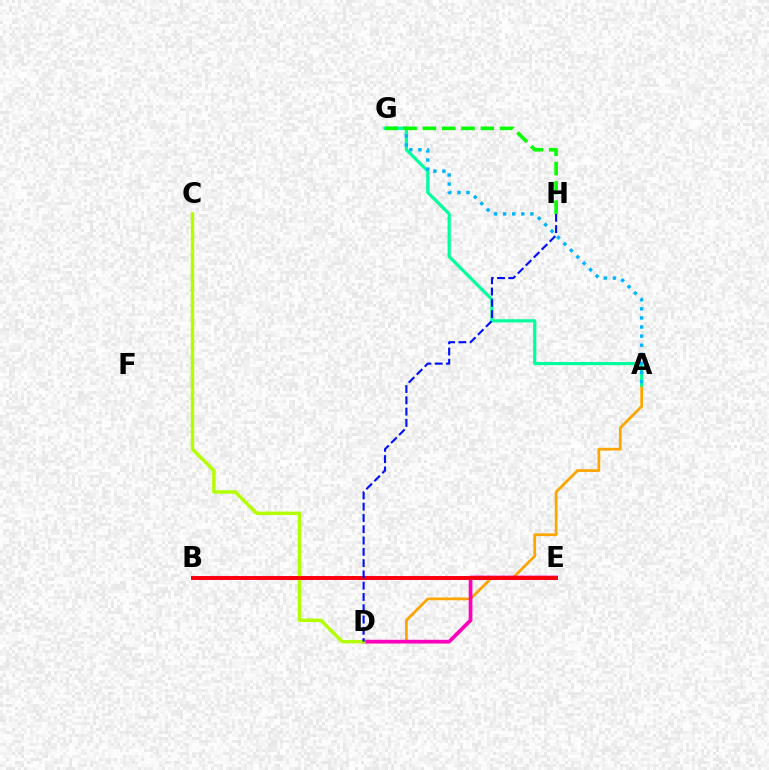{('A', 'D'): [{'color': '#ffa500', 'line_style': 'solid', 'thickness': 1.98}], ('D', 'E'): [{'color': '#ff00bd', 'line_style': 'solid', 'thickness': 2.69}], ('B', 'E'): [{'color': '#9b00ff', 'line_style': 'solid', 'thickness': 2.78}, {'color': '#ff0000', 'line_style': 'solid', 'thickness': 2.7}], ('C', 'D'): [{'color': '#b3ff00', 'line_style': 'solid', 'thickness': 2.47}], ('A', 'G'): [{'color': '#00ff9d', 'line_style': 'solid', 'thickness': 2.3}, {'color': '#00b5ff', 'line_style': 'dotted', 'thickness': 2.47}], ('G', 'H'): [{'color': '#08ff00', 'line_style': 'dashed', 'thickness': 2.62}], ('D', 'H'): [{'color': '#0010ff', 'line_style': 'dashed', 'thickness': 1.53}]}